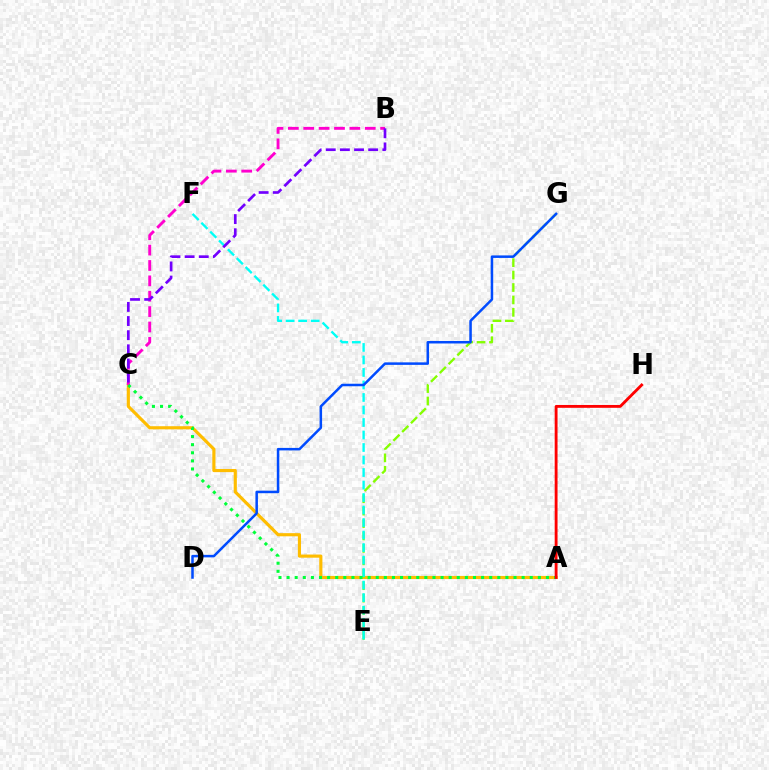{('A', 'C'): [{'color': '#ffbd00', 'line_style': 'solid', 'thickness': 2.26}, {'color': '#00ff39', 'line_style': 'dotted', 'thickness': 2.2}], ('E', 'G'): [{'color': '#84ff00', 'line_style': 'dashed', 'thickness': 1.69}], ('E', 'F'): [{'color': '#00fff6', 'line_style': 'dashed', 'thickness': 1.7}], ('B', 'C'): [{'color': '#ff00cf', 'line_style': 'dashed', 'thickness': 2.09}, {'color': '#7200ff', 'line_style': 'dashed', 'thickness': 1.92}], ('D', 'G'): [{'color': '#004bff', 'line_style': 'solid', 'thickness': 1.81}], ('A', 'H'): [{'color': '#ff0000', 'line_style': 'solid', 'thickness': 2.05}]}